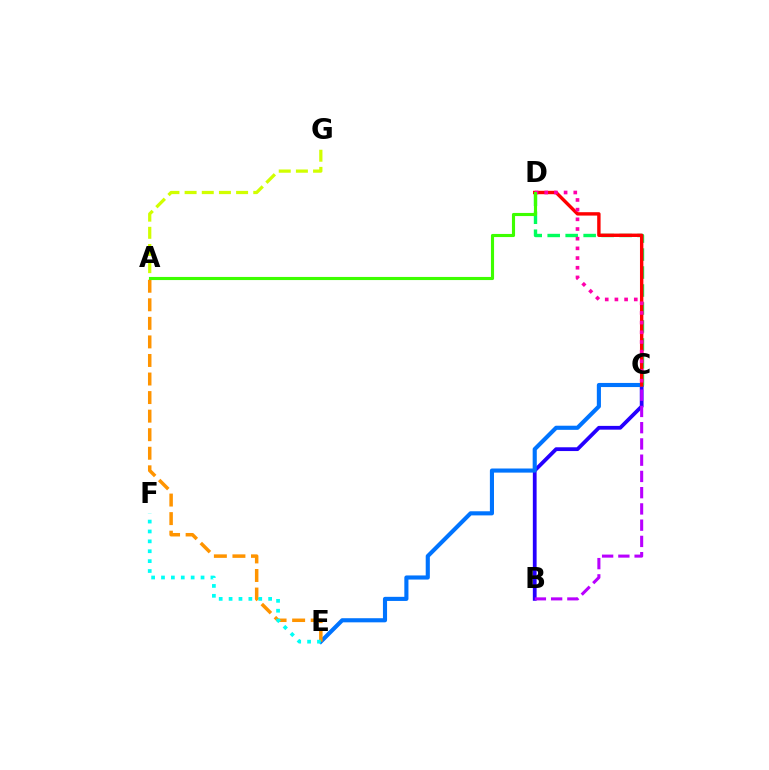{('B', 'C'): [{'color': '#2500ff', 'line_style': 'solid', 'thickness': 2.72}, {'color': '#b900ff', 'line_style': 'dashed', 'thickness': 2.21}], ('C', 'E'): [{'color': '#0074ff', 'line_style': 'solid', 'thickness': 2.96}], ('A', 'G'): [{'color': '#d1ff00', 'line_style': 'dashed', 'thickness': 2.33}], ('C', 'D'): [{'color': '#00ff5c', 'line_style': 'dashed', 'thickness': 2.44}, {'color': '#ff0000', 'line_style': 'solid', 'thickness': 2.45}, {'color': '#ff00ac', 'line_style': 'dotted', 'thickness': 2.63}], ('A', 'E'): [{'color': '#ff9400', 'line_style': 'dashed', 'thickness': 2.52}], ('E', 'F'): [{'color': '#00fff6', 'line_style': 'dotted', 'thickness': 2.69}], ('A', 'D'): [{'color': '#3dff00', 'line_style': 'solid', 'thickness': 2.25}]}